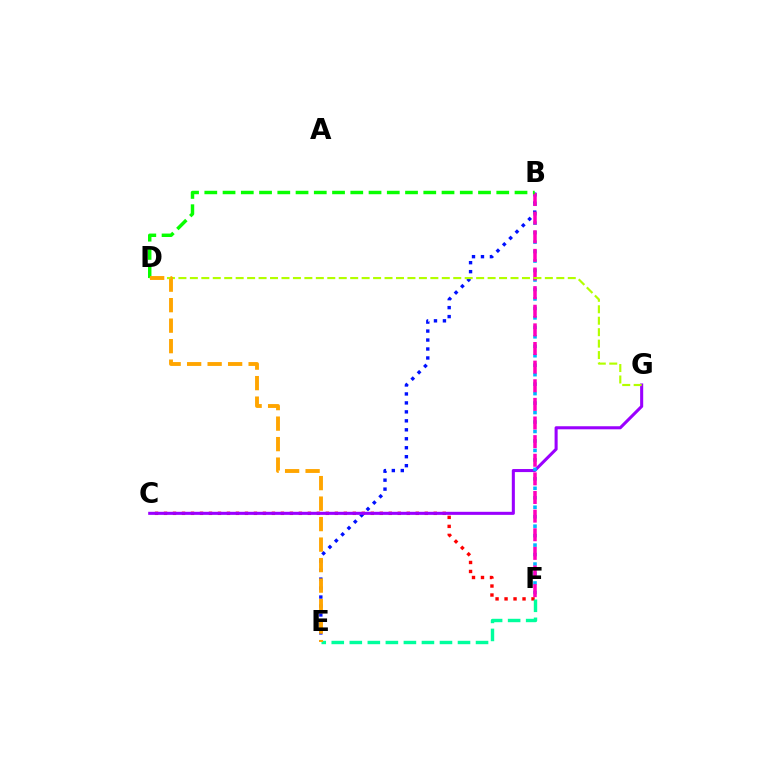{('C', 'F'): [{'color': '#ff0000', 'line_style': 'dotted', 'thickness': 2.44}], ('B', 'E'): [{'color': '#0010ff', 'line_style': 'dotted', 'thickness': 2.44}], ('E', 'F'): [{'color': '#00ff9d', 'line_style': 'dashed', 'thickness': 2.45}], ('C', 'G'): [{'color': '#9b00ff', 'line_style': 'solid', 'thickness': 2.2}], ('B', 'F'): [{'color': '#00b5ff', 'line_style': 'dotted', 'thickness': 2.57}, {'color': '#ff00bd', 'line_style': 'dashed', 'thickness': 2.53}], ('B', 'D'): [{'color': '#08ff00', 'line_style': 'dashed', 'thickness': 2.48}], ('D', 'G'): [{'color': '#b3ff00', 'line_style': 'dashed', 'thickness': 1.56}], ('D', 'E'): [{'color': '#ffa500', 'line_style': 'dashed', 'thickness': 2.78}]}